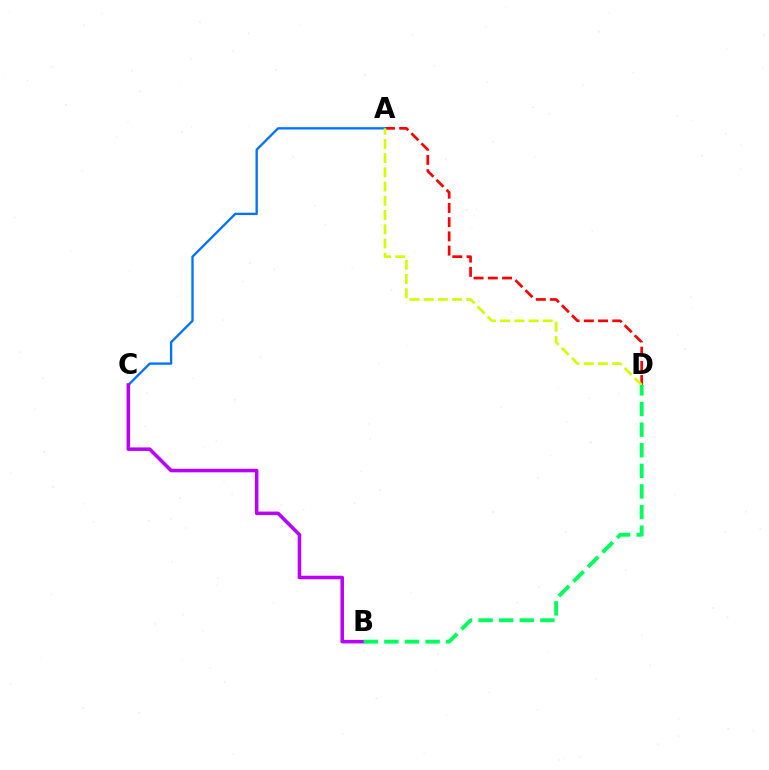{('A', 'D'): [{'color': '#ff0000', 'line_style': 'dashed', 'thickness': 1.93}, {'color': '#d1ff00', 'line_style': 'dashed', 'thickness': 1.93}], ('A', 'C'): [{'color': '#0074ff', 'line_style': 'solid', 'thickness': 1.68}], ('B', 'C'): [{'color': '#b900ff', 'line_style': 'solid', 'thickness': 2.54}], ('B', 'D'): [{'color': '#00ff5c', 'line_style': 'dashed', 'thickness': 2.8}]}